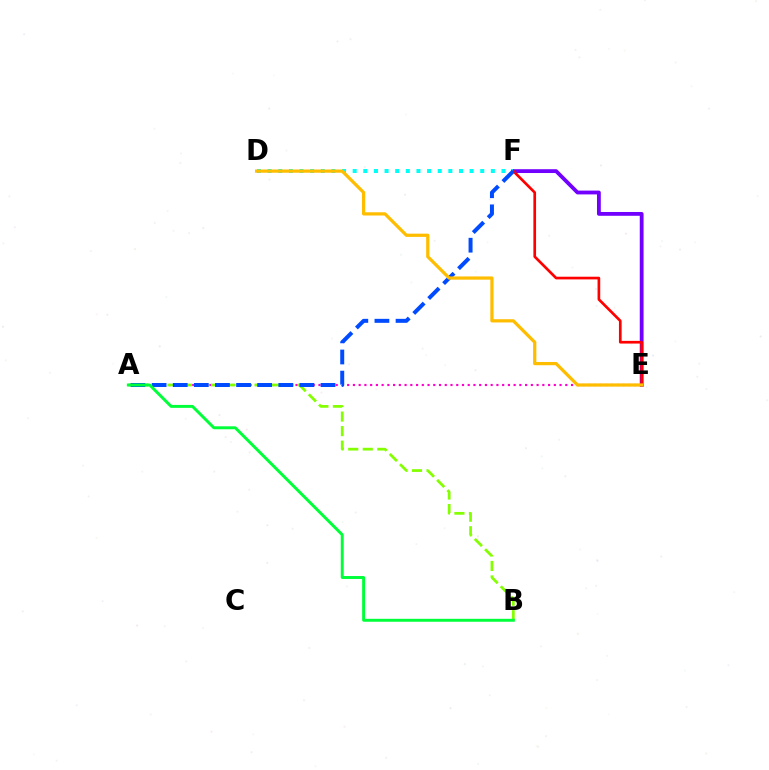{('A', 'E'): [{'color': '#ff00cf', 'line_style': 'dotted', 'thickness': 1.56}], ('A', 'B'): [{'color': '#84ff00', 'line_style': 'dashed', 'thickness': 1.97}, {'color': '#00ff39', 'line_style': 'solid', 'thickness': 2.12}], ('E', 'F'): [{'color': '#7200ff', 'line_style': 'solid', 'thickness': 2.74}, {'color': '#ff0000', 'line_style': 'solid', 'thickness': 1.93}], ('D', 'F'): [{'color': '#00fff6', 'line_style': 'dotted', 'thickness': 2.89}], ('A', 'F'): [{'color': '#004bff', 'line_style': 'dashed', 'thickness': 2.87}], ('D', 'E'): [{'color': '#ffbd00', 'line_style': 'solid', 'thickness': 2.33}]}